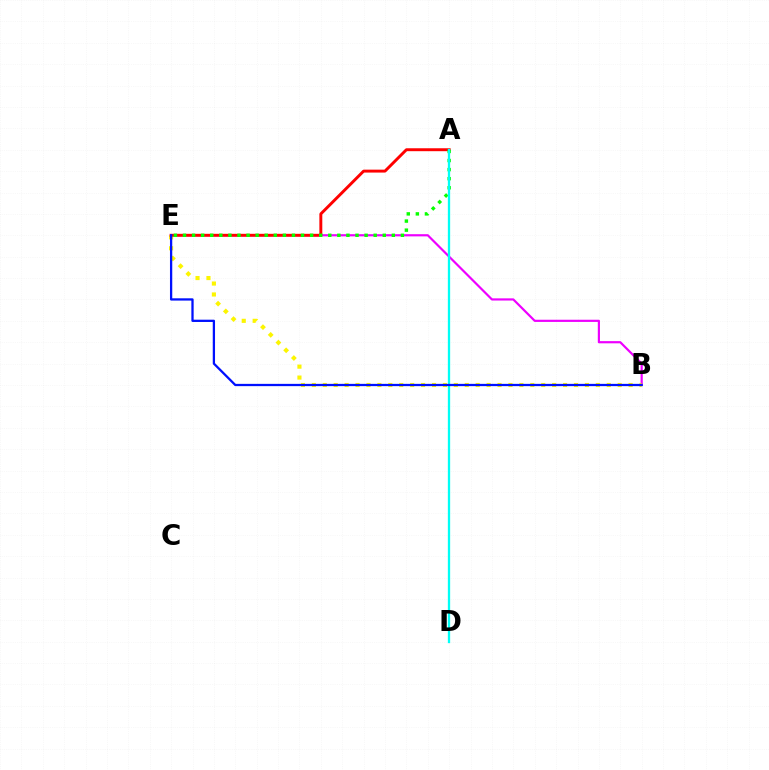{('B', 'E'): [{'color': '#ee00ff', 'line_style': 'solid', 'thickness': 1.57}, {'color': '#fcf500', 'line_style': 'dotted', 'thickness': 2.97}, {'color': '#0010ff', 'line_style': 'solid', 'thickness': 1.64}], ('A', 'E'): [{'color': '#ff0000', 'line_style': 'solid', 'thickness': 2.11}, {'color': '#08ff00', 'line_style': 'dotted', 'thickness': 2.47}], ('A', 'D'): [{'color': '#00fff6', 'line_style': 'solid', 'thickness': 1.66}]}